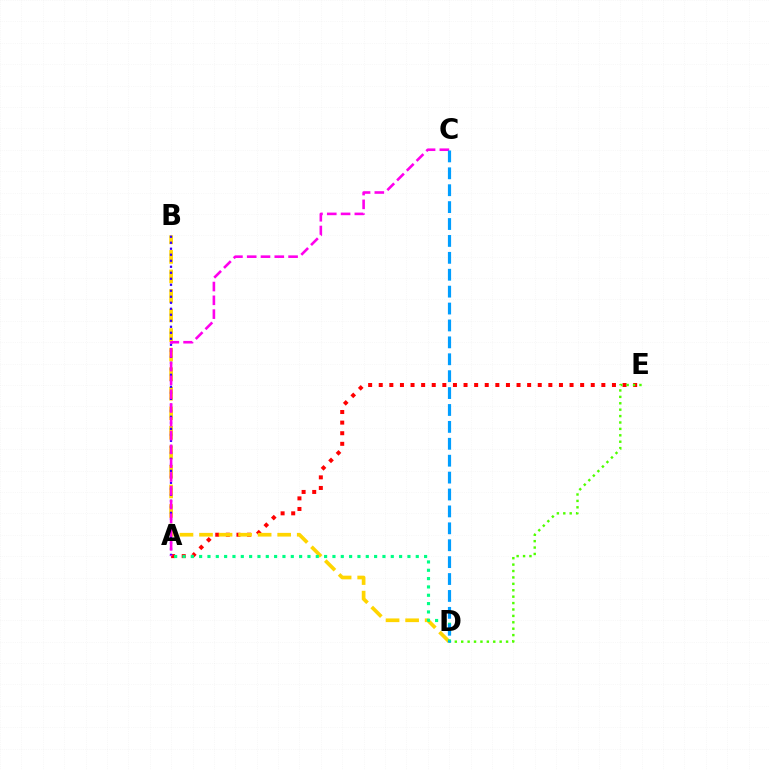{('A', 'E'): [{'color': '#ff0000', 'line_style': 'dotted', 'thickness': 2.88}], ('B', 'D'): [{'color': '#ffd500', 'line_style': 'dashed', 'thickness': 2.66}], ('A', 'B'): [{'color': '#3700ff', 'line_style': 'dotted', 'thickness': 1.63}], ('A', 'C'): [{'color': '#ff00ed', 'line_style': 'dashed', 'thickness': 1.87}], ('A', 'D'): [{'color': '#00ff86', 'line_style': 'dotted', 'thickness': 2.26}], ('D', 'E'): [{'color': '#4fff00', 'line_style': 'dotted', 'thickness': 1.74}], ('C', 'D'): [{'color': '#009eff', 'line_style': 'dashed', 'thickness': 2.3}]}